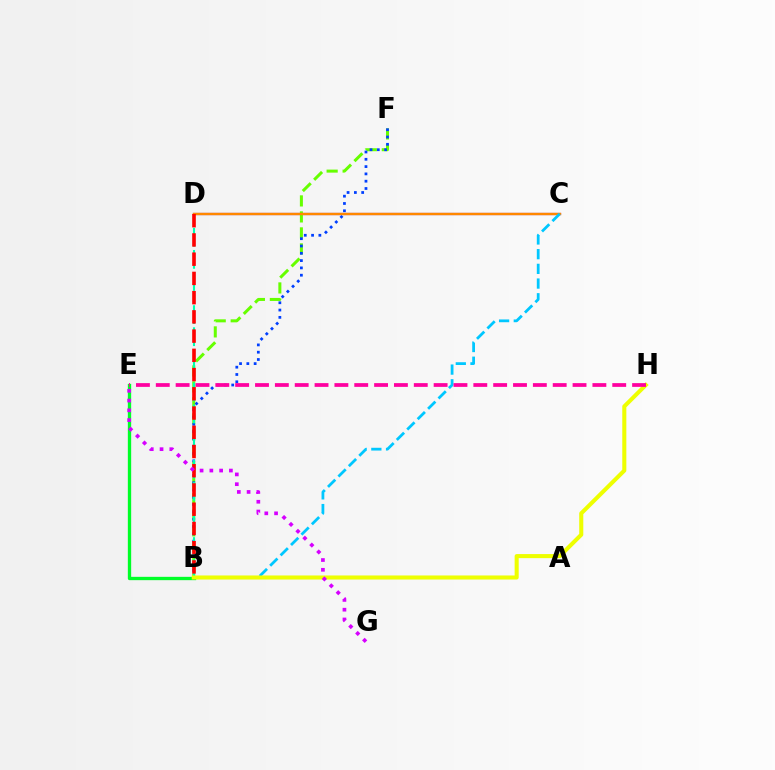{('C', 'D'): [{'color': '#4f00ff', 'line_style': 'solid', 'thickness': 1.56}, {'color': '#ff8800', 'line_style': 'solid', 'thickness': 1.74}], ('B', 'F'): [{'color': '#66ff00', 'line_style': 'dashed', 'thickness': 2.17}, {'color': '#003fff', 'line_style': 'dotted', 'thickness': 1.98}], ('B', 'E'): [{'color': '#00ff27', 'line_style': 'solid', 'thickness': 2.39}], ('B', 'C'): [{'color': '#00c7ff', 'line_style': 'dashed', 'thickness': 2.0}], ('B', 'D'): [{'color': '#00ffaf', 'line_style': 'dashed', 'thickness': 1.5}, {'color': '#ff0000', 'line_style': 'dashed', 'thickness': 2.61}], ('B', 'H'): [{'color': '#eeff00', 'line_style': 'solid', 'thickness': 2.92}], ('E', 'G'): [{'color': '#d600ff', 'line_style': 'dotted', 'thickness': 2.65}], ('E', 'H'): [{'color': '#ff00a0', 'line_style': 'dashed', 'thickness': 2.7}]}